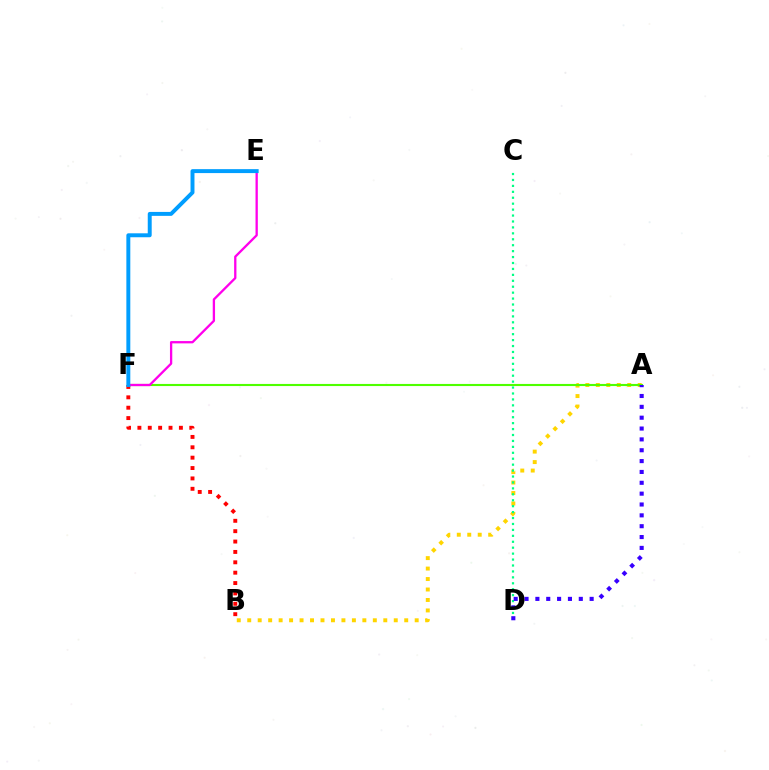{('A', 'B'): [{'color': '#ffd500', 'line_style': 'dotted', 'thickness': 2.84}], ('B', 'F'): [{'color': '#ff0000', 'line_style': 'dotted', 'thickness': 2.82}], ('A', 'F'): [{'color': '#4fff00', 'line_style': 'solid', 'thickness': 1.53}], ('C', 'D'): [{'color': '#00ff86', 'line_style': 'dotted', 'thickness': 1.61}], ('E', 'F'): [{'color': '#ff00ed', 'line_style': 'solid', 'thickness': 1.66}, {'color': '#009eff', 'line_style': 'solid', 'thickness': 2.84}], ('A', 'D'): [{'color': '#3700ff', 'line_style': 'dotted', 'thickness': 2.95}]}